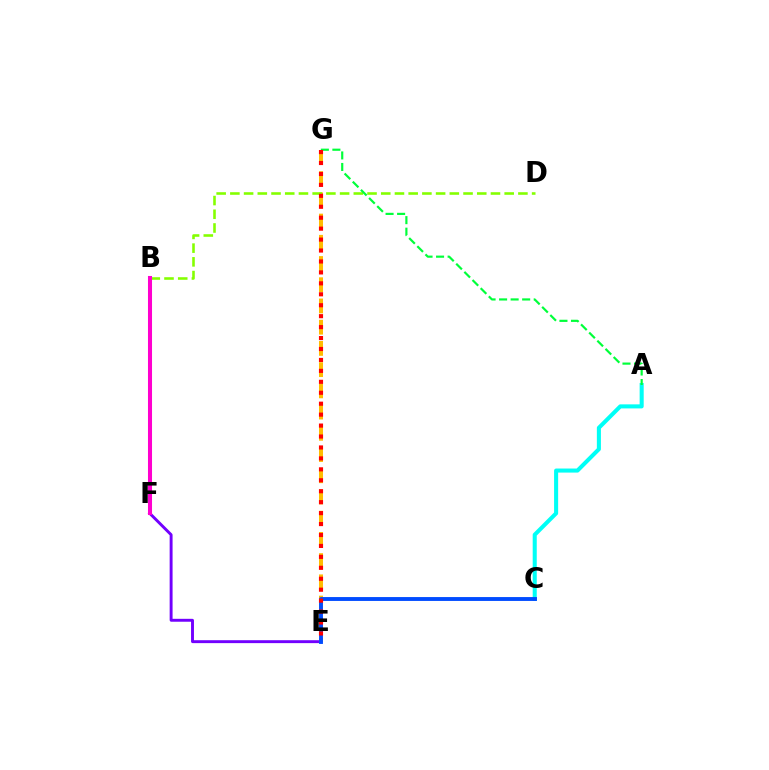{('E', 'F'): [{'color': '#7200ff', 'line_style': 'solid', 'thickness': 2.1}], ('E', 'G'): [{'color': '#ffbd00', 'line_style': 'dashed', 'thickness': 2.88}, {'color': '#ff0000', 'line_style': 'dotted', 'thickness': 2.97}], ('B', 'D'): [{'color': '#84ff00', 'line_style': 'dashed', 'thickness': 1.86}], ('B', 'F'): [{'color': '#ff00cf', 'line_style': 'solid', 'thickness': 2.91}], ('A', 'C'): [{'color': '#00fff6', 'line_style': 'solid', 'thickness': 2.92}], ('A', 'G'): [{'color': '#00ff39', 'line_style': 'dashed', 'thickness': 1.57}], ('C', 'E'): [{'color': '#004bff', 'line_style': 'solid', 'thickness': 2.79}]}